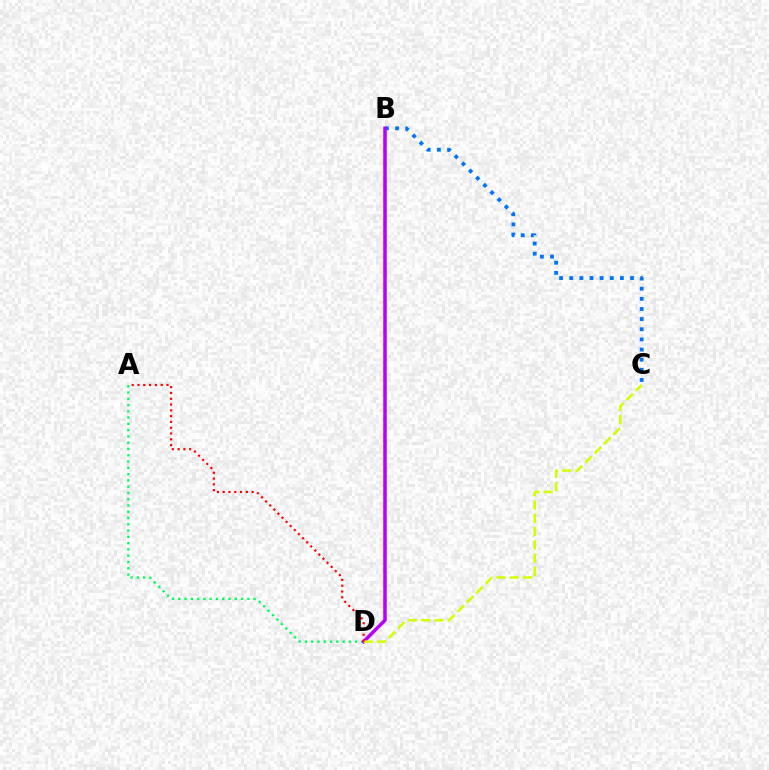{('B', 'C'): [{'color': '#0074ff', 'line_style': 'dotted', 'thickness': 2.75}], ('A', 'D'): [{'color': '#00ff5c', 'line_style': 'dotted', 'thickness': 1.71}, {'color': '#ff0000', 'line_style': 'dotted', 'thickness': 1.57}], ('B', 'D'): [{'color': '#b900ff', 'line_style': 'solid', 'thickness': 2.54}], ('C', 'D'): [{'color': '#d1ff00', 'line_style': 'dashed', 'thickness': 1.8}]}